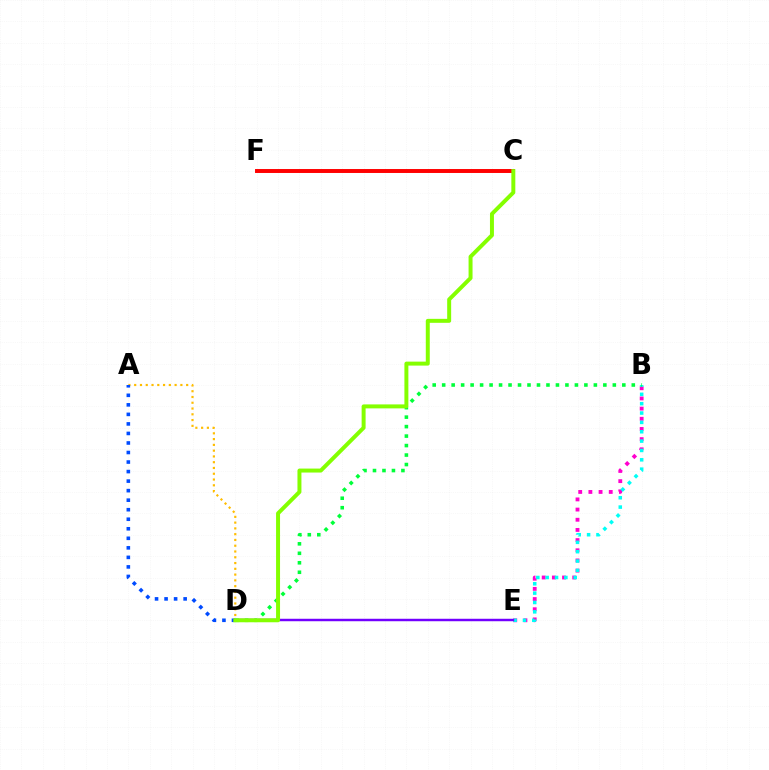{('B', 'E'): [{'color': '#ff00cf', 'line_style': 'dotted', 'thickness': 2.76}, {'color': '#00fff6', 'line_style': 'dotted', 'thickness': 2.54}], ('A', 'D'): [{'color': '#ffbd00', 'line_style': 'dotted', 'thickness': 1.57}, {'color': '#004bff', 'line_style': 'dotted', 'thickness': 2.59}], ('C', 'F'): [{'color': '#ff0000', 'line_style': 'solid', 'thickness': 2.84}], ('D', 'E'): [{'color': '#7200ff', 'line_style': 'solid', 'thickness': 1.77}], ('B', 'D'): [{'color': '#00ff39', 'line_style': 'dotted', 'thickness': 2.58}], ('C', 'D'): [{'color': '#84ff00', 'line_style': 'solid', 'thickness': 2.86}]}